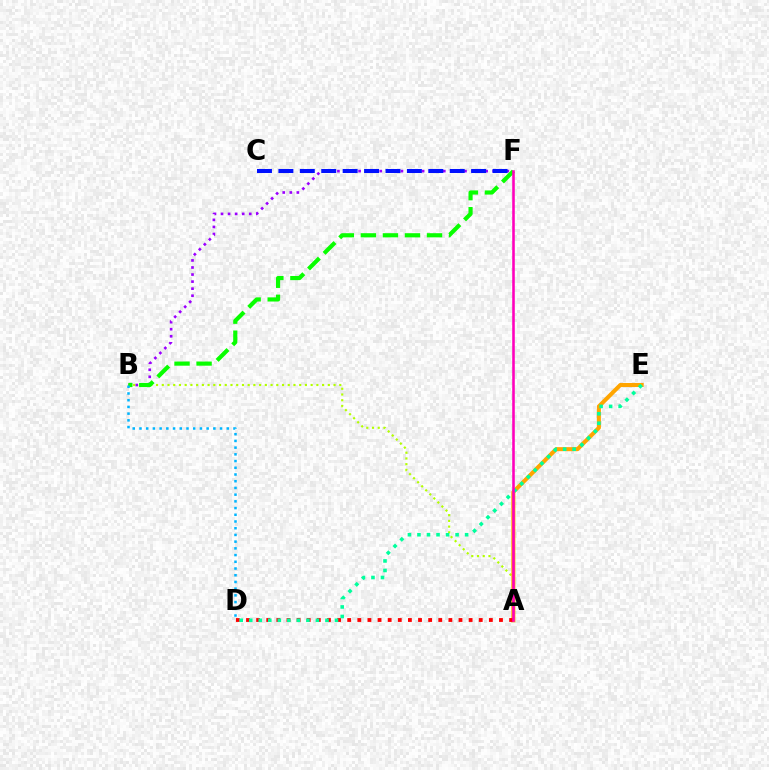{('B', 'F'): [{'color': '#9b00ff', 'line_style': 'dotted', 'thickness': 1.92}, {'color': '#08ff00', 'line_style': 'dashed', 'thickness': 2.99}], ('A', 'B'): [{'color': '#b3ff00', 'line_style': 'dotted', 'thickness': 1.56}], ('A', 'E'): [{'color': '#ffa500', 'line_style': 'solid', 'thickness': 2.92}], ('C', 'F'): [{'color': '#0010ff', 'line_style': 'dashed', 'thickness': 2.91}], ('A', 'D'): [{'color': '#ff0000', 'line_style': 'dotted', 'thickness': 2.75}], ('B', 'D'): [{'color': '#00b5ff', 'line_style': 'dotted', 'thickness': 1.82}], ('D', 'E'): [{'color': '#00ff9d', 'line_style': 'dotted', 'thickness': 2.59}], ('A', 'F'): [{'color': '#ff00bd', 'line_style': 'solid', 'thickness': 1.86}]}